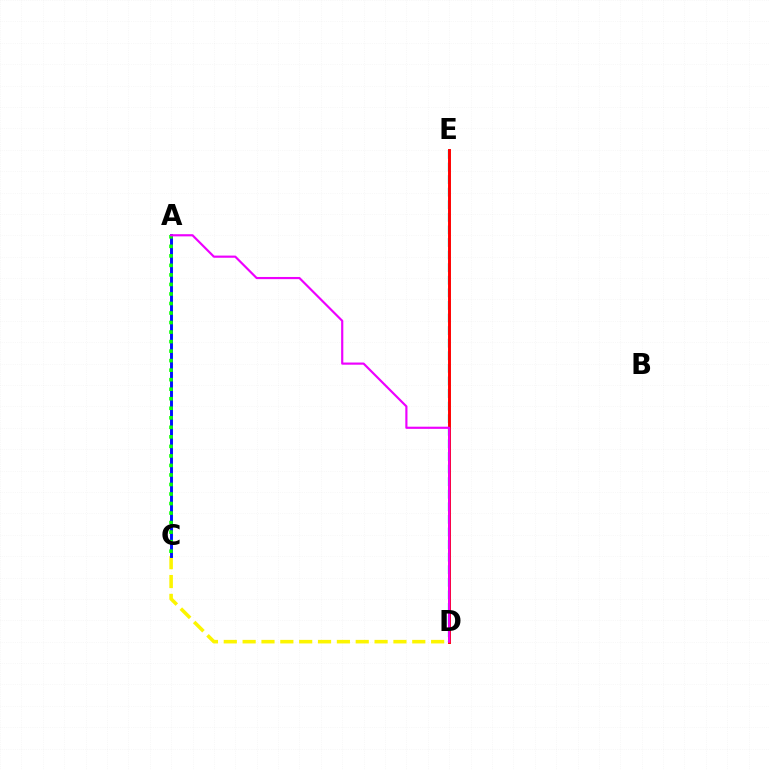{('C', 'D'): [{'color': '#fcf500', 'line_style': 'dashed', 'thickness': 2.56}], ('D', 'E'): [{'color': '#00fff6', 'line_style': 'dashed', 'thickness': 1.71}, {'color': '#ff0000', 'line_style': 'solid', 'thickness': 2.11}], ('A', 'C'): [{'color': '#0010ff', 'line_style': 'solid', 'thickness': 2.1}, {'color': '#08ff00', 'line_style': 'dotted', 'thickness': 2.59}], ('A', 'D'): [{'color': '#ee00ff', 'line_style': 'solid', 'thickness': 1.56}]}